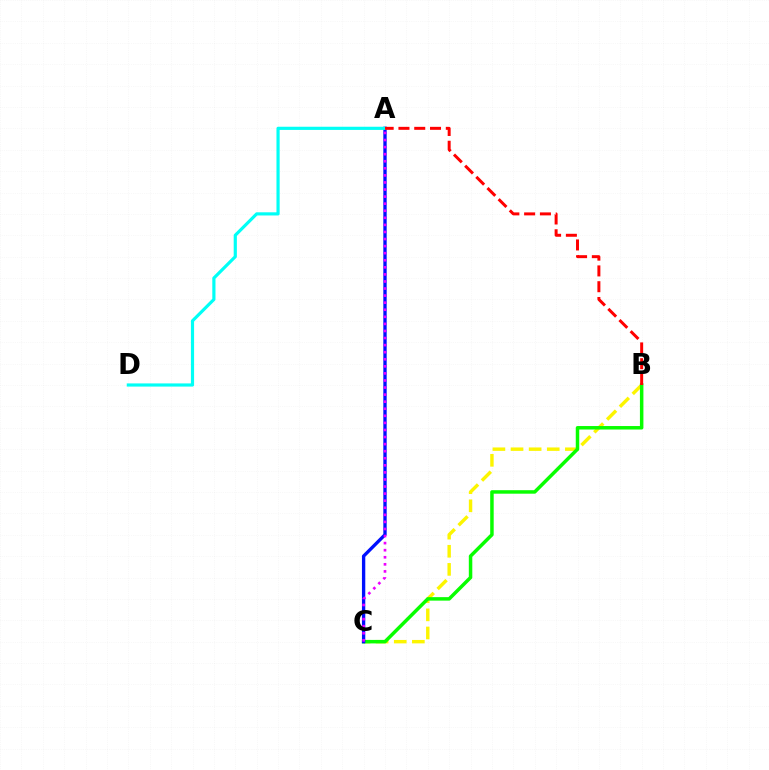{('B', 'C'): [{'color': '#fcf500', 'line_style': 'dashed', 'thickness': 2.46}, {'color': '#08ff00', 'line_style': 'solid', 'thickness': 2.51}], ('A', 'C'): [{'color': '#0010ff', 'line_style': 'solid', 'thickness': 2.4}, {'color': '#ee00ff', 'line_style': 'dotted', 'thickness': 1.92}], ('A', 'D'): [{'color': '#00fff6', 'line_style': 'solid', 'thickness': 2.29}], ('A', 'B'): [{'color': '#ff0000', 'line_style': 'dashed', 'thickness': 2.14}]}